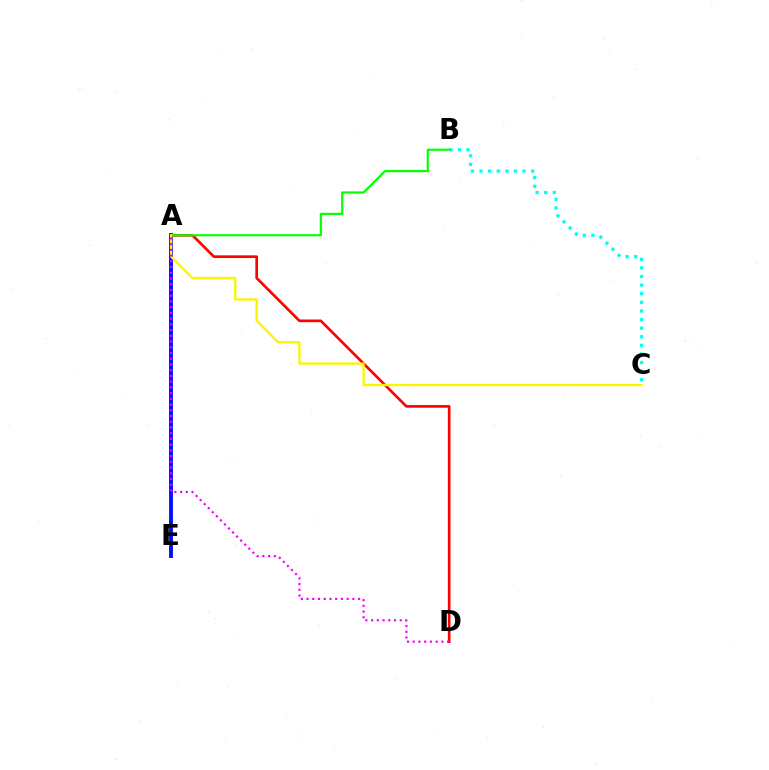{('B', 'C'): [{'color': '#00fff6', 'line_style': 'dotted', 'thickness': 2.34}], ('A', 'E'): [{'color': '#0010ff', 'line_style': 'solid', 'thickness': 2.79}], ('A', 'D'): [{'color': '#ff0000', 'line_style': 'solid', 'thickness': 1.92}, {'color': '#ee00ff', 'line_style': 'dotted', 'thickness': 1.56}], ('A', 'B'): [{'color': '#08ff00', 'line_style': 'solid', 'thickness': 1.58}], ('A', 'C'): [{'color': '#fcf500', 'line_style': 'solid', 'thickness': 1.68}]}